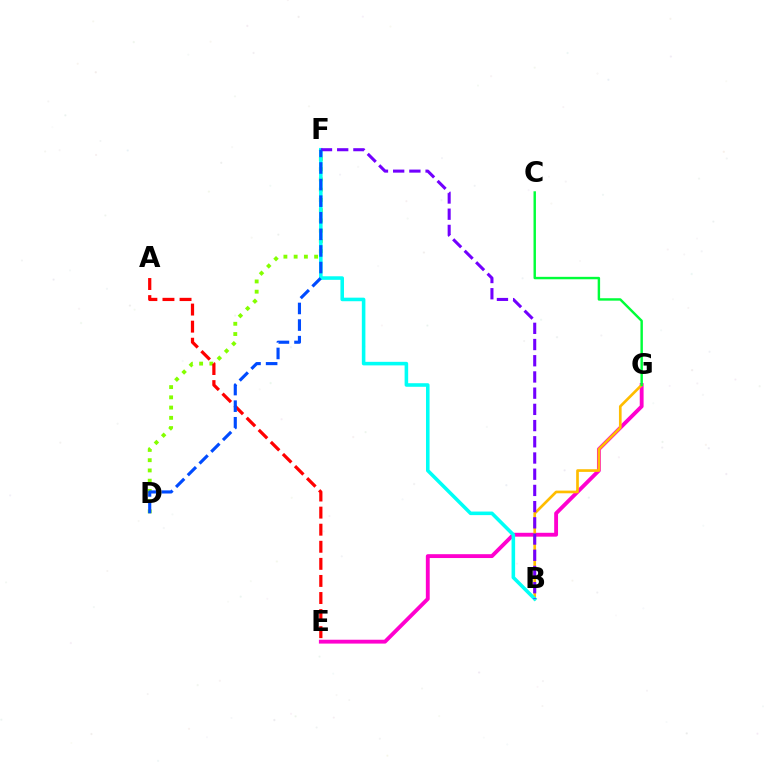{('E', 'G'): [{'color': '#ff00cf', 'line_style': 'solid', 'thickness': 2.78}], ('D', 'F'): [{'color': '#84ff00', 'line_style': 'dotted', 'thickness': 2.78}, {'color': '#004bff', 'line_style': 'dashed', 'thickness': 2.25}], ('A', 'E'): [{'color': '#ff0000', 'line_style': 'dashed', 'thickness': 2.32}], ('B', 'G'): [{'color': '#ffbd00', 'line_style': 'solid', 'thickness': 1.92}], ('B', 'F'): [{'color': '#00fff6', 'line_style': 'solid', 'thickness': 2.57}, {'color': '#7200ff', 'line_style': 'dashed', 'thickness': 2.2}], ('C', 'G'): [{'color': '#00ff39', 'line_style': 'solid', 'thickness': 1.75}]}